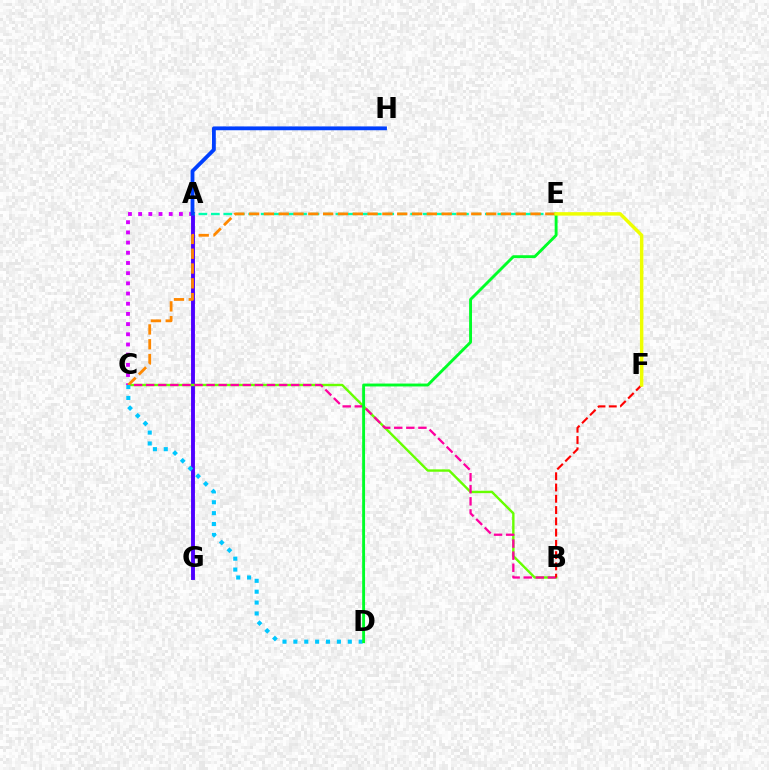{('A', 'G'): [{'color': '#4f00ff', 'line_style': 'solid', 'thickness': 2.8}], ('B', 'C'): [{'color': '#66ff00', 'line_style': 'solid', 'thickness': 1.73}, {'color': '#ff00a0', 'line_style': 'dashed', 'thickness': 1.64}], ('A', 'E'): [{'color': '#00ffaf', 'line_style': 'dashed', 'thickness': 1.69}], ('A', 'C'): [{'color': '#d600ff', 'line_style': 'dotted', 'thickness': 2.77}], ('B', 'F'): [{'color': '#ff0000', 'line_style': 'dashed', 'thickness': 1.53}], ('C', 'E'): [{'color': '#ff8800', 'line_style': 'dashed', 'thickness': 2.01}], ('C', 'D'): [{'color': '#00c7ff', 'line_style': 'dotted', 'thickness': 2.96}], ('A', 'H'): [{'color': '#003fff', 'line_style': 'solid', 'thickness': 2.75}], ('D', 'E'): [{'color': '#00ff27', 'line_style': 'solid', 'thickness': 2.08}], ('E', 'F'): [{'color': '#eeff00', 'line_style': 'solid', 'thickness': 2.49}]}